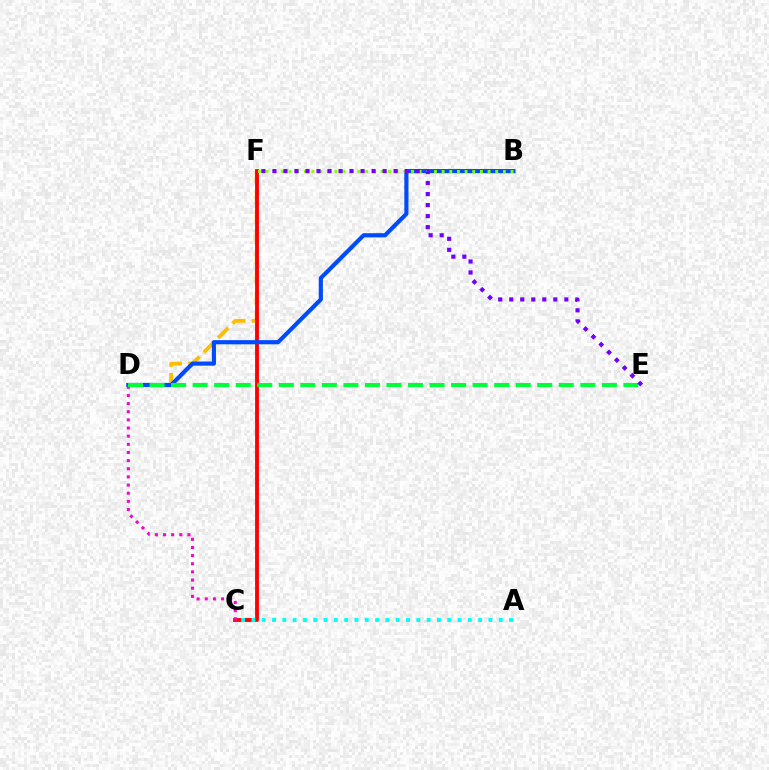{('D', 'F'): [{'color': '#ffbd00', 'line_style': 'dashed', 'thickness': 2.76}], ('C', 'F'): [{'color': '#ff0000', 'line_style': 'solid', 'thickness': 2.76}], ('B', 'D'): [{'color': '#004bff', 'line_style': 'solid', 'thickness': 3.0}], ('B', 'F'): [{'color': '#84ff00', 'line_style': 'dotted', 'thickness': 2.08}], ('A', 'C'): [{'color': '#00fff6', 'line_style': 'dotted', 'thickness': 2.8}], ('C', 'D'): [{'color': '#ff00cf', 'line_style': 'dotted', 'thickness': 2.21}], ('D', 'E'): [{'color': '#00ff39', 'line_style': 'dashed', 'thickness': 2.93}], ('E', 'F'): [{'color': '#7200ff', 'line_style': 'dotted', 'thickness': 2.99}]}